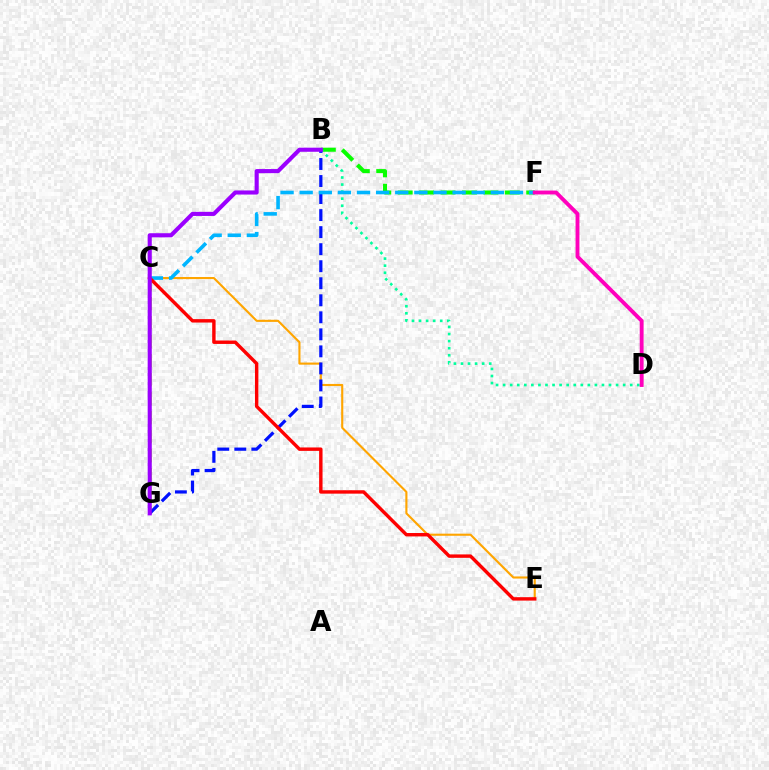{('B', 'F'): [{'color': '#08ff00', 'line_style': 'dashed', 'thickness': 2.91}], ('C', 'G'): [{'color': '#b3ff00', 'line_style': 'dashed', 'thickness': 2.58}], ('B', 'D'): [{'color': '#00ff9d', 'line_style': 'dotted', 'thickness': 1.92}], ('C', 'E'): [{'color': '#ffa500', 'line_style': 'solid', 'thickness': 1.53}, {'color': '#ff0000', 'line_style': 'solid', 'thickness': 2.46}], ('B', 'G'): [{'color': '#0010ff', 'line_style': 'dashed', 'thickness': 2.31}, {'color': '#9b00ff', 'line_style': 'solid', 'thickness': 2.95}], ('C', 'F'): [{'color': '#00b5ff', 'line_style': 'dashed', 'thickness': 2.6}], ('D', 'F'): [{'color': '#ff00bd', 'line_style': 'solid', 'thickness': 2.79}]}